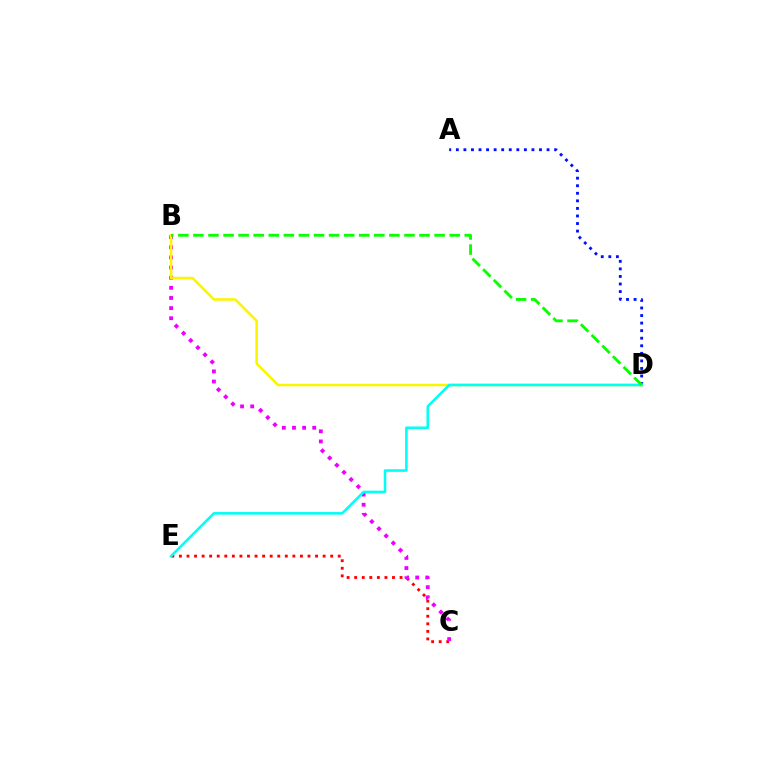{('A', 'D'): [{'color': '#0010ff', 'line_style': 'dotted', 'thickness': 2.05}], ('C', 'E'): [{'color': '#ff0000', 'line_style': 'dotted', 'thickness': 2.05}], ('B', 'C'): [{'color': '#ee00ff', 'line_style': 'dotted', 'thickness': 2.75}], ('B', 'D'): [{'color': '#fcf500', 'line_style': 'solid', 'thickness': 1.84}, {'color': '#08ff00', 'line_style': 'dashed', 'thickness': 2.05}], ('D', 'E'): [{'color': '#00fff6', 'line_style': 'solid', 'thickness': 1.85}]}